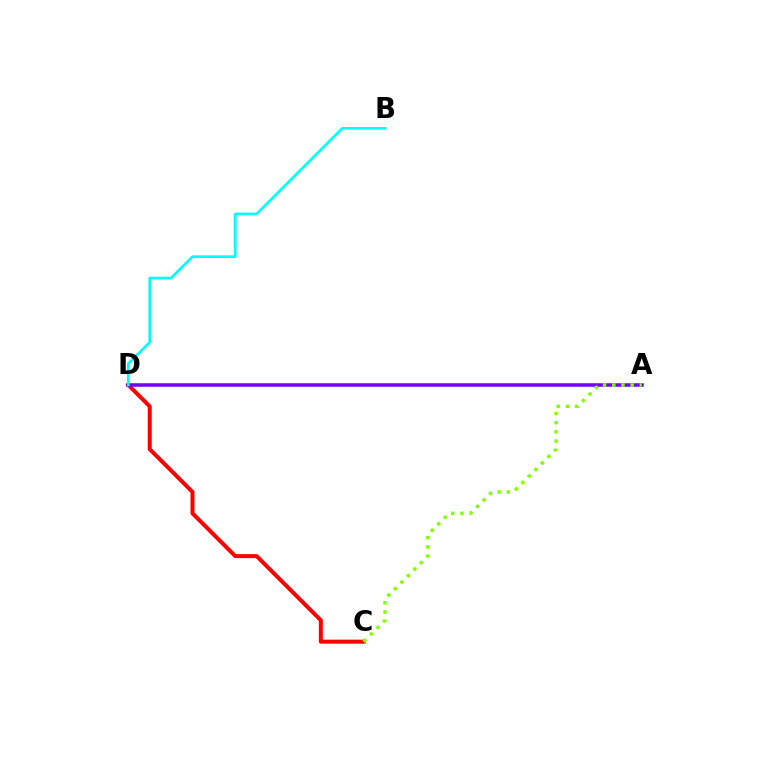{('C', 'D'): [{'color': '#ff0000', 'line_style': 'solid', 'thickness': 2.88}], ('A', 'D'): [{'color': '#7200ff', 'line_style': 'solid', 'thickness': 2.53}], ('A', 'C'): [{'color': '#84ff00', 'line_style': 'dotted', 'thickness': 2.5}], ('B', 'D'): [{'color': '#00fff6', 'line_style': 'solid', 'thickness': 1.92}]}